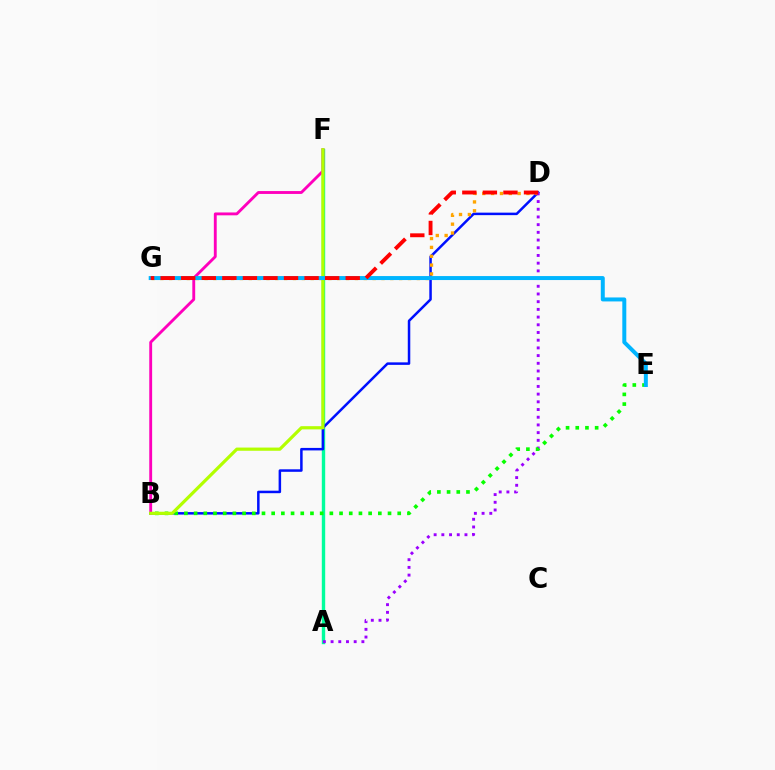{('A', 'F'): [{'color': '#00ff9d', 'line_style': 'solid', 'thickness': 2.44}], ('B', 'F'): [{'color': '#ff00bd', 'line_style': 'solid', 'thickness': 2.06}, {'color': '#b3ff00', 'line_style': 'solid', 'thickness': 2.3}], ('B', 'D'): [{'color': '#0010ff', 'line_style': 'solid', 'thickness': 1.8}], ('D', 'G'): [{'color': '#ffa500', 'line_style': 'dotted', 'thickness': 2.4}, {'color': '#ff0000', 'line_style': 'dashed', 'thickness': 2.79}], ('A', 'D'): [{'color': '#9b00ff', 'line_style': 'dotted', 'thickness': 2.09}], ('B', 'E'): [{'color': '#08ff00', 'line_style': 'dotted', 'thickness': 2.63}], ('E', 'G'): [{'color': '#00b5ff', 'line_style': 'solid', 'thickness': 2.87}]}